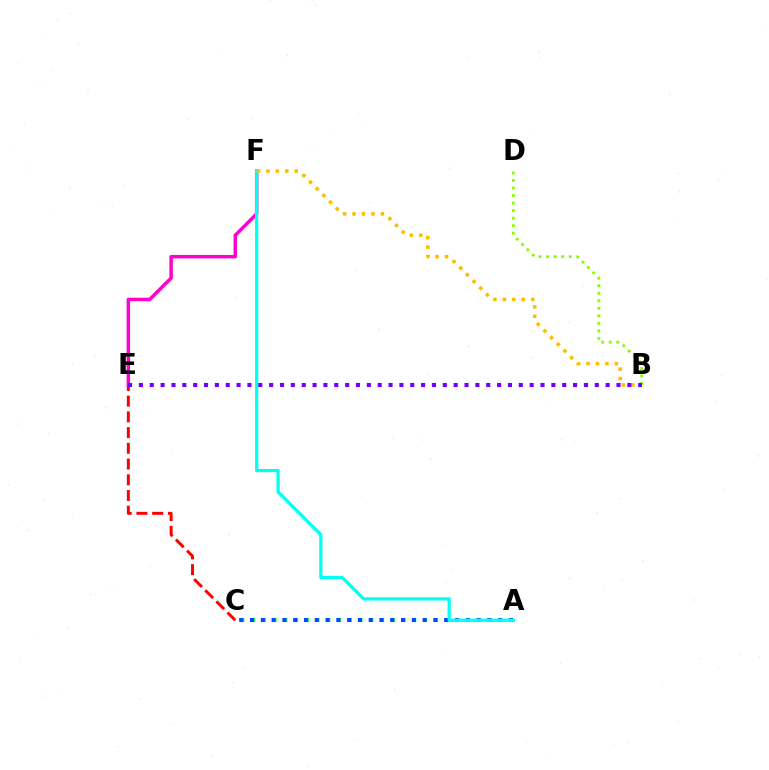{('C', 'E'): [{'color': '#ff0000', 'line_style': 'dashed', 'thickness': 2.14}], ('A', 'C'): [{'color': '#00ff39', 'line_style': 'dotted', 'thickness': 2.92}, {'color': '#004bff', 'line_style': 'dotted', 'thickness': 2.93}], ('E', 'F'): [{'color': '#ff00cf', 'line_style': 'solid', 'thickness': 2.49}], ('A', 'F'): [{'color': '#00fff6', 'line_style': 'solid', 'thickness': 2.33}], ('B', 'D'): [{'color': '#84ff00', 'line_style': 'dotted', 'thickness': 2.05}], ('B', 'F'): [{'color': '#ffbd00', 'line_style': 'dotted', 'thickness': 2.57}], ('B', 'E'): [{'color': '#7200ff', 'line_style': 'dotted', 'thickness': 2.95}]}